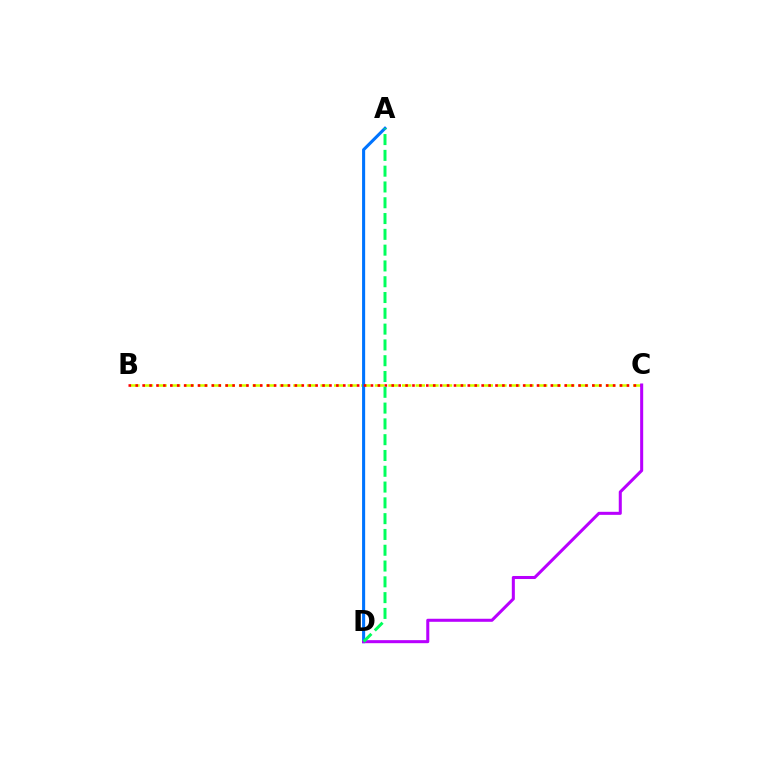{('B', 'C'): [{'color': '#d1ff00', 'line_style': 'dashed', 'thickness': 1.85}, {'color': '#ff0000', 'line_style': 'dotted', 'thickness': 1.88}], ('A', 'D'): [{'color': '#0074ff', 'line_style': 'solid', 'thickness': 2.22}, {'color': '#00ff5c', 'line_style': 'dashed', 'thickness': 2.15}], ('C', 'D'): [{'color': '#b900ff', 'line_style': 'solid', 'thickness': 2.19}]}